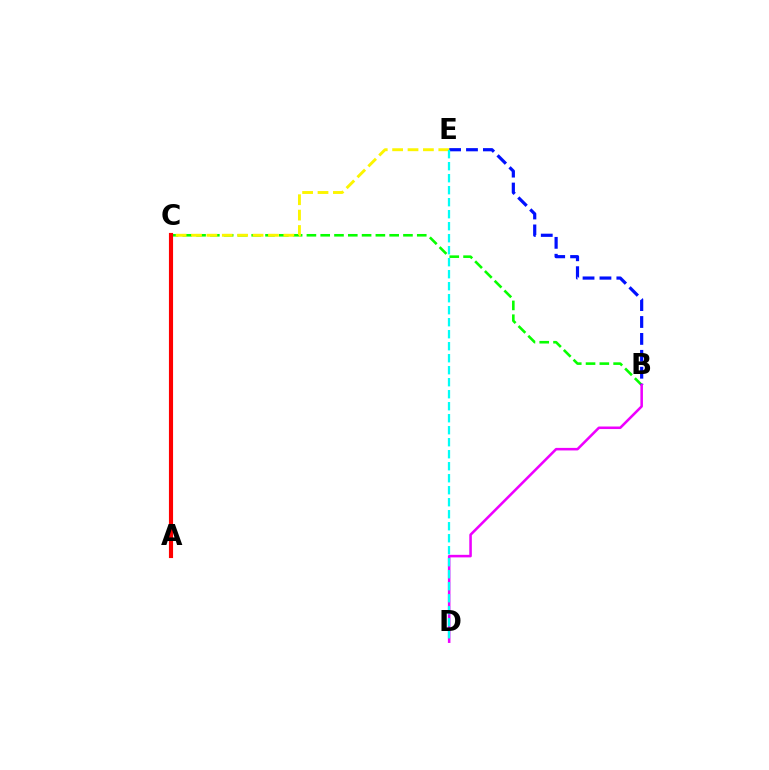{('B', 'C'): [{'color': '#08ff00', 'line_style': 'dashed', 'thickness': 1.87}], ('B', 'E'): [{'color': '#0010ff', 'line_style': 'dashed', 'thickness': 2.3}], ('B', 'D'): [{'color': '#ee00ff', 'line_style': 'solid', 'thickness': 1.84}], ('C', 'E'): [{'color': '#fcf500', 'line_style': 'dashed', 'thickness': 2.09}], ('A', 'C'): [{'color': '#ff0000', 'line_style': 'solid', 'thickness': 2.97}], ('D', 'E'): [{'color': '#00fff6', 'line_style': 'dashed', 'thickness': 1.63}]}